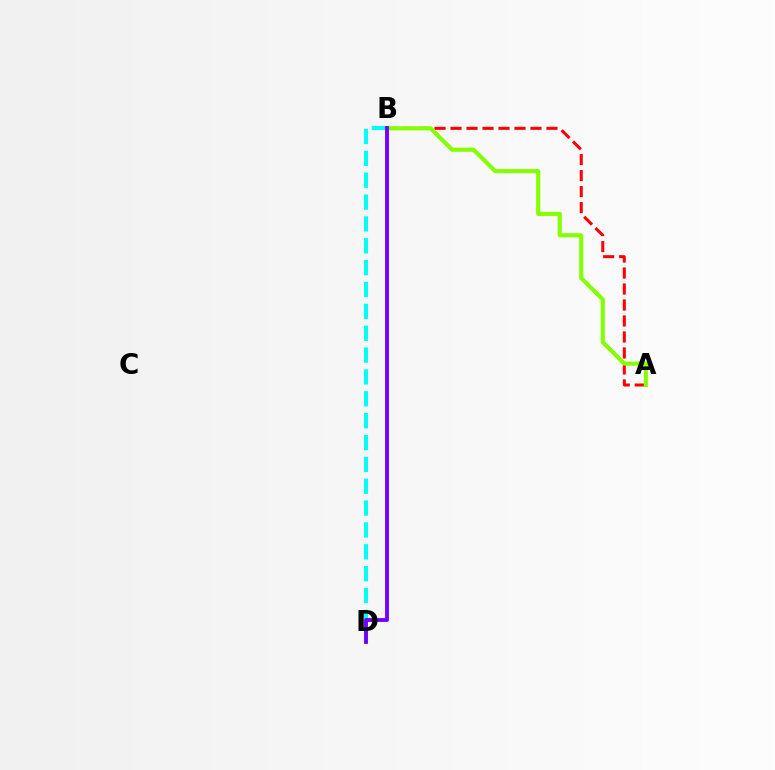{('B', 'D'): [{'color': '#00fff6', 'line_style': 'dashed', 'thickness': 2.97}, {'color': '#7200ff', 'line_style': 'solid', 'thickness': 2.78}], ('A', 'B'): [{'color': '#ff0000', 'line_style': 'dashed', 'thickness': 2.17}, {'color': '#84ff00', 'line_style': 'solid', 'thickness': 2.97}]}